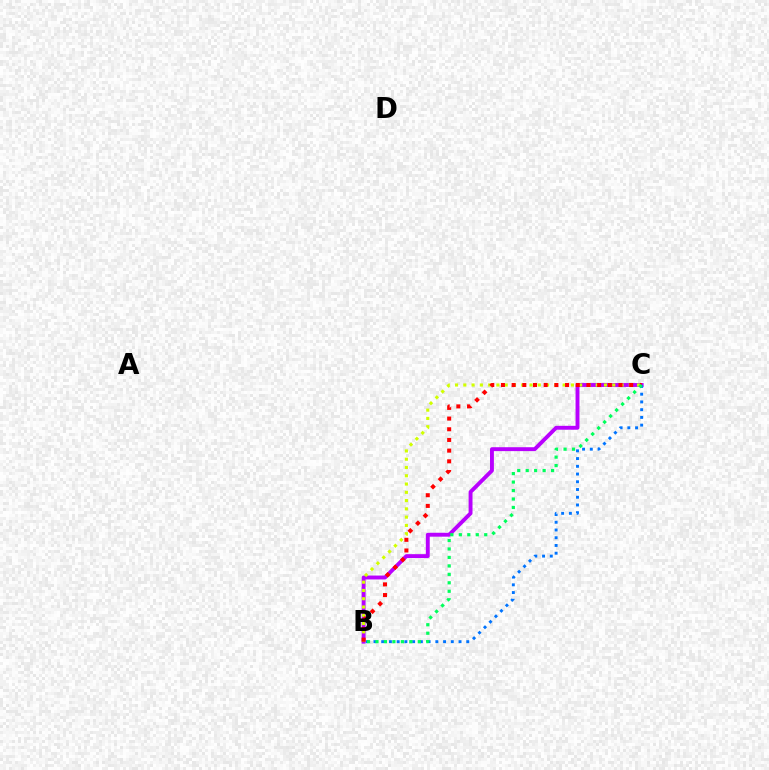{('B', 'C'): [{'color': '#b900ff', 'line_style': 'solid', 'thickness': 2.8}, {'color': '#0074ff', 'line_style': 'dotted', 'thickness': 2.1}, {'color': '#d1ff00', 'line_style': 'dotted', 'thickness': 2.25}, {'color': '#ff0000', 'line_style': 'dotted', 'thickness': 2.9}, {'color': '#00ff5c', 'line_style': 'dotted', 'thickness': 2.3}]}